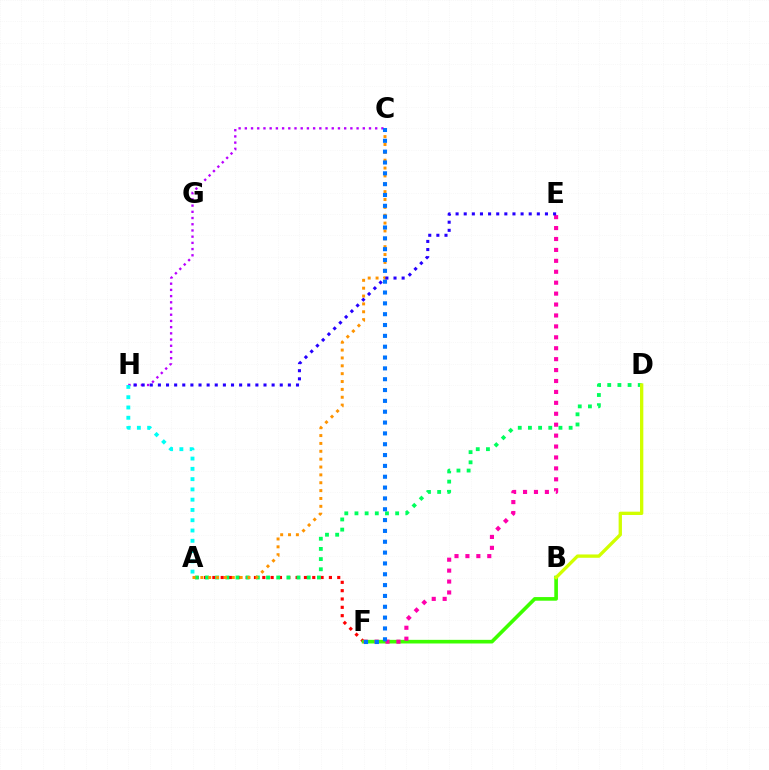{('A', 'F'): [{'color': '#ff0000', 'line_style': 'dotted', 'thickness': 2.26}], ('A', 'D'): [{'color': '#00ff5c', 'line_style': 'dotted', 'thickness': 2.76}], ('C', 'H'): [{'color': '#b900ff', 'line_style': 'dotted', 'thickness': 1.69}], ('B', 'F'): [{'color': '#3dff00', 'line_style': 'solid', 'thickness': 2.62}], ('A', 'C'): [{'color': '#ff9400', 'line_style': 'dotted', 'thickness': 2.14}], ('E', 'F'): [{'color': '#ff00ac', 'line_style': 'dotted', 'thickness': 2.97}], ('A', 'H'): [{'color': '#00fff6', 'line_style': 'dotted', 'thickness': 2.79}], ('C', 'F'): [{'color': '#0074ff', 'line_style': 'dotted', 'thickness': 2.94}], ('E', 'H'): [{'color': '#2500ff', 'line_style': 'dotted', 'thickness': 2.21}], ('B', 'D'): [{'color': '#d1ff00', 'line_style': 'solid', 'thickness': 2.39}]}